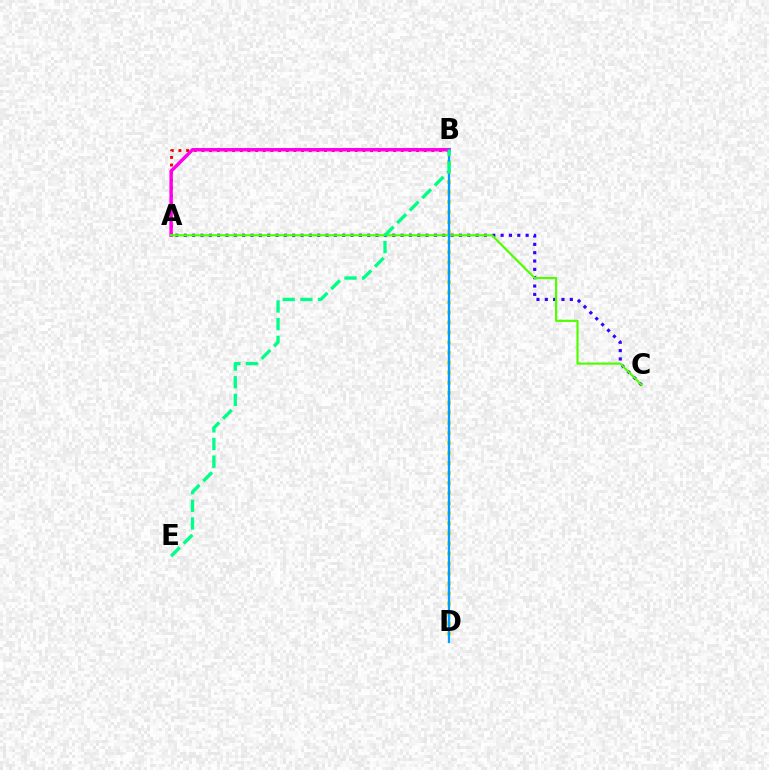{('A', 'C'): [{'color': '#3700ff', 'line_style': 'dotted', 'thickness': 2.27}, {'color': '#4fff00', 'line_style': 'solid', 'thickness': 1.57}], ('B', 'D'): [{'color': '#ffd500', 'line_style': 'dotted', 'thickness': 2.73}, {'color': '#009eff', 'line_style': 'solid', 'thickness': 1.68}], ('A', 'B'): [{'color': '#ff0000', 'line_style': 'dotted', 'thickness': 2.08}, {'color': '#ff00ed', 'line_style': 'solid', 'thickness': 2.47}], ('B', 'E'): [{'color': '#00ff86', 'line_style': 'dashed', 'thickness': 2.4}]}